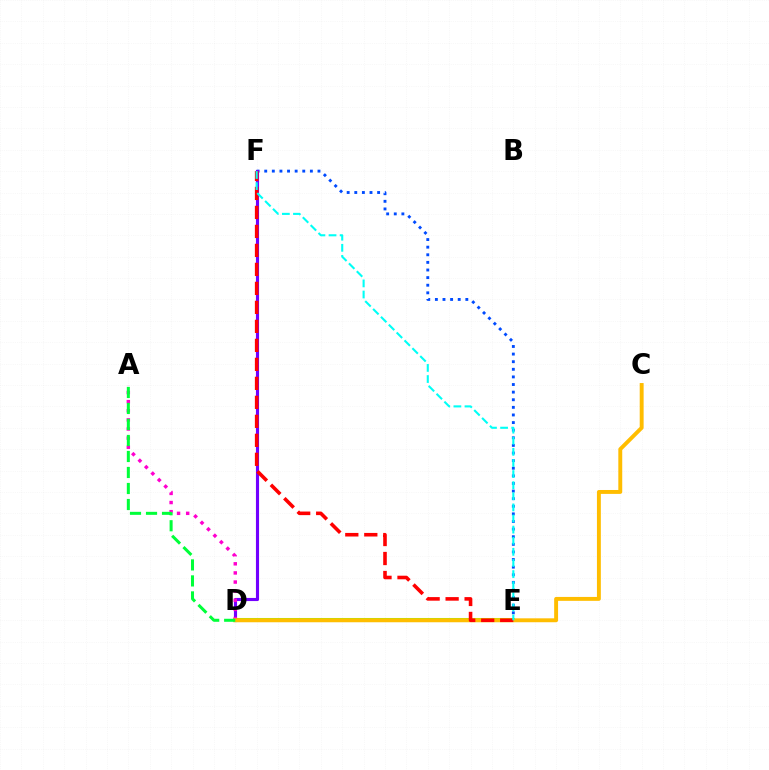{('D', 'E'): [{'color': '#84ff00', 'line_style': 'solid', 'thickness': 2.91}], ('E', 'F'): [{'color': '#004bff', 'line_style': 'dotted', 'thickness': 2.07}, {'color': '#ff0000', 'line_style': 'dashed', 'thickness': 2.58}, {'color': '#00fff6', 'line_style': 'dashed', 'thickness': 1.51}], ('D', 'F'): [{'color': '#7200ff', 'line_style': 'solid', 'thickness': 2.25}], ('A', 'D'): [{'color': '#ff00cf', 'line_style': 'dotted', 'thickness': 2.48}, {'color': '#00ff39', 'line_style': 'dashed', 'thickness': 2.17}], ('C', 'D'): [{'color': '#ffbd00', 'line_style': 'solid', 'thickness': 2.82}]}